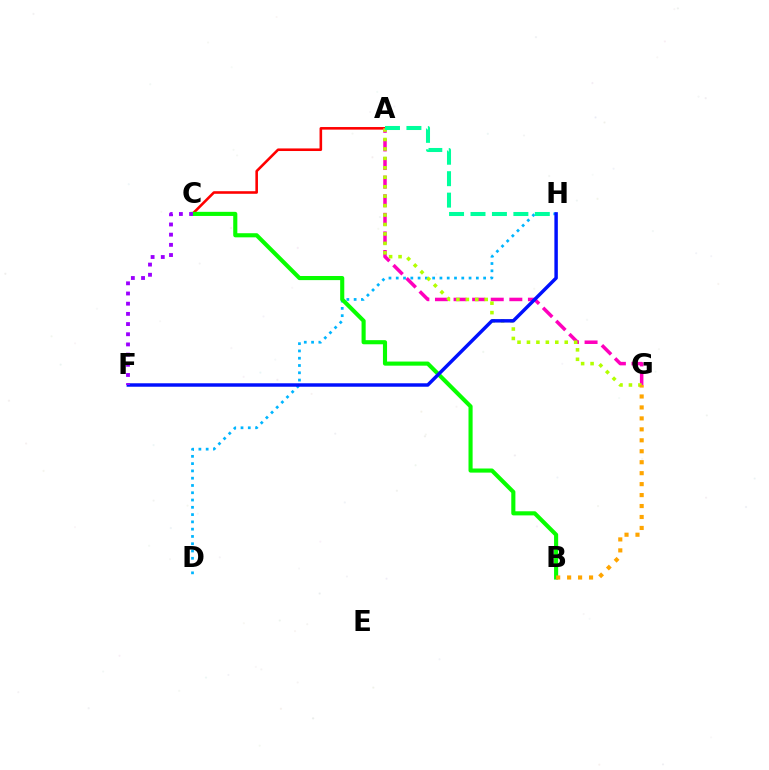{('A', 'C'): [{'color': '#ff0000', 'line_style': 'solid', 'thickness': 1.86}], ('D', 'H'): [{'color': '#00b5ff', 'line_style': 'dotted', 'thickness': 1.98}], ('B', 'C'): [{'color': '#08ff00', 'line_style': 'solid', 'thickness': 2.96}], ('A', 'G'): [{'color': '#ff00bd', 'line_style': 'dashed', 'thickness': 2.53}, {'color': '#b3ff00', 'line_style': 'dotted', 'thickness': 2.57}], ('B', 'G'): [{'color': '#ffa500', 'line_style': 'dotted', 'thickness': 2.98}], ('F', 'H'): [{'color': '#0010ff', 'line_style': 'solid', 'thickness': 2.49}], ('A', 'H'): [{'color': '#00ff9d', 'line_style': 'dashed', 'thickness': 2.91}], ('C', 'F'): [{'color': '#9b00ff', 'line_style': 'dotted', 'thickness': 2.77}]}